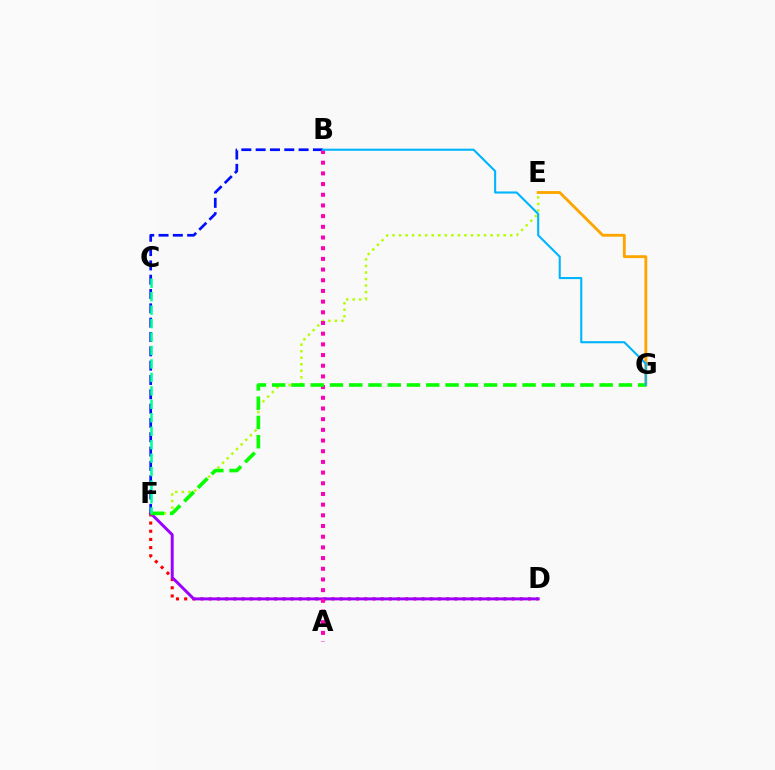{('D', 'F'): [{'color': '#ff0000', 'line_style': 'dotted', 'thickness': 2.22}, {'color': '#9b00ff', 'line_style': 'solid', 'thickness': 2.13}], ('B', 'F'): [{'color': '#0010ff', 'line_style': 'dashed', 'thickness': 1.95}], ('E', 'F'): [{'color': '#b3ff00', 'line_style': 'dotted', 'thickness': 1.78}], ('E', 'G'): [{'color': '#ffa500', 'line_style': 'solid', 'thickness': 2.06}], ('A', 'B'): [{'color': '#ff00bd', 'line_style': 'dotted', 'thickness': 2.9}], ('F', 'G'): [{'color': '#08ff00', 'line_style': 'dashed', 'thickness': 2.62}], ('B', 'G'): [{'color': '#00b5ff', 'line_style': 'solid', 'thickness': 1.51}], ('C', 'F'): [{'color': '#00ff9d', 'line_style': 'dashed', 'thickness': 1.83}]}